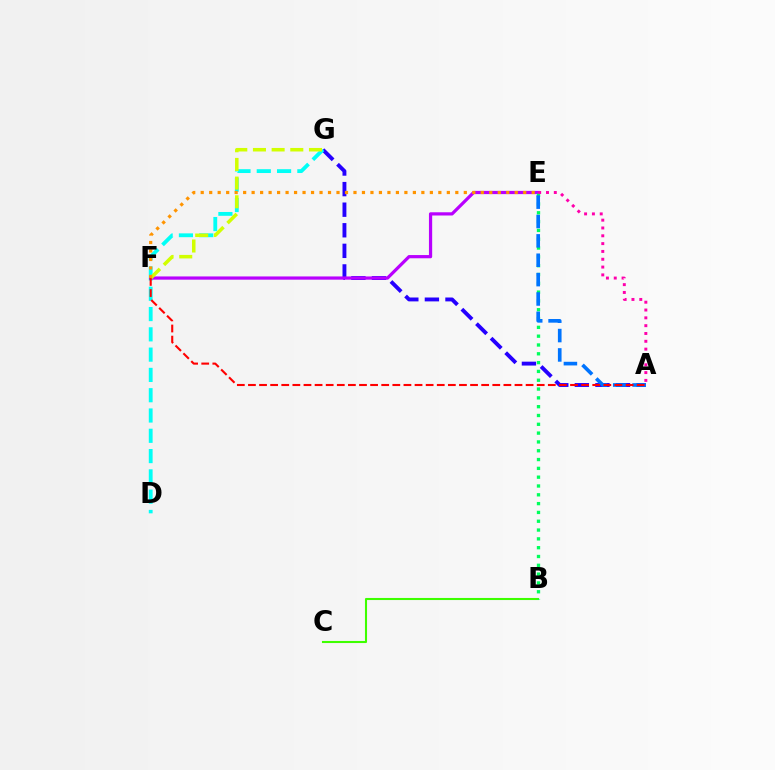{('A', 'G'): [{'color': '#2500ff', 'line_style': 'dashed', 'thickness': 2.8}], ('B', 'C'): [{'color': '#3dff00', 'line_style': 'solid', 'thickness': 1.5}], ('D', 'G'): [{'color': '#00fff6', 'line_style': 'dashed', 'thickness': 2.76}], ('E', 'F'): [{'color': '#b900ff', 'line_style': 'solid', 'thickness': 2.32}, {'color': '#ff9400', 'line_style': 'dotted', 'thickness': 2.31}], ('B', 'E'): [{'color': '#00ff5c', 'line_style': 'dotted', 'thickness': 2.39}], ('F', 'G'): [{'color': '#d1ff00', 'line_style': 'dashed', 'thickness': 2.54}], ('A', 'E'): [{'color': '#0074ff', 'line_style': 'dashed', 'thickness': 2.63}, {'color': '#ff00ac', 'line_style': 'dotted', 'thickness': 2.12}], ('A', 'F'): [{'color': '#ff0000', 'line_style': 'dashed', 'thickness': 1.51}]}